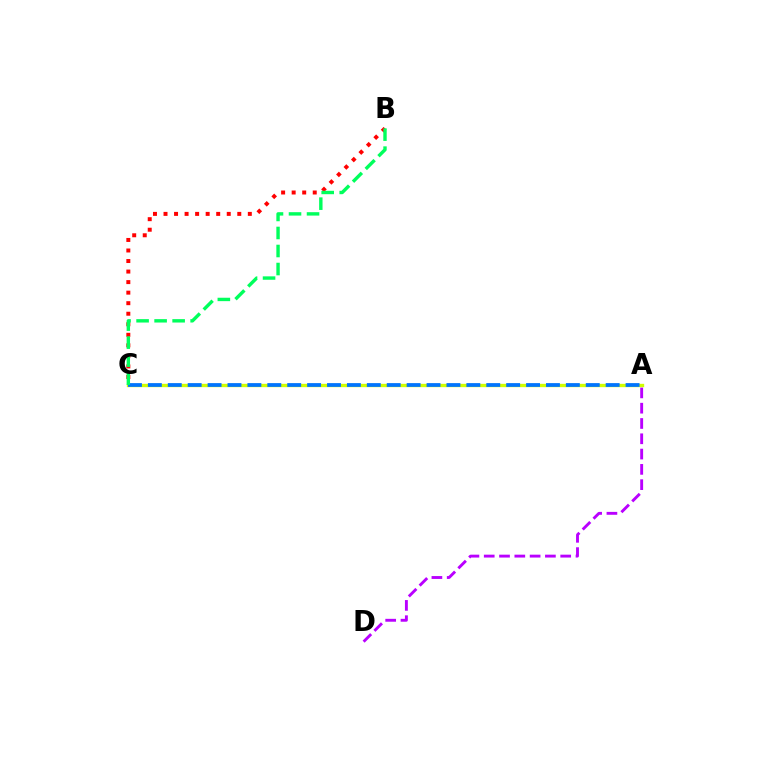{('A', 'D'): [{'color': '#b900ff', 'line_style': 'dashed', 'thickness': 2.08}], ('B', 'C'): [{'color': '#ff0000', 'line_style': 'dotted', 'thickness': 2.86}, {'color': '#00ff5c', 'line_style': 'dashed', 'thickness': 2.45}], ('A', 'C'): [{'color': '#d1ff00', 'line_style': 'solid', 'thickness': 2.41}, {'color': '#0074ff', 'line_style': 'dashed', 'thickness': 2.7}]}